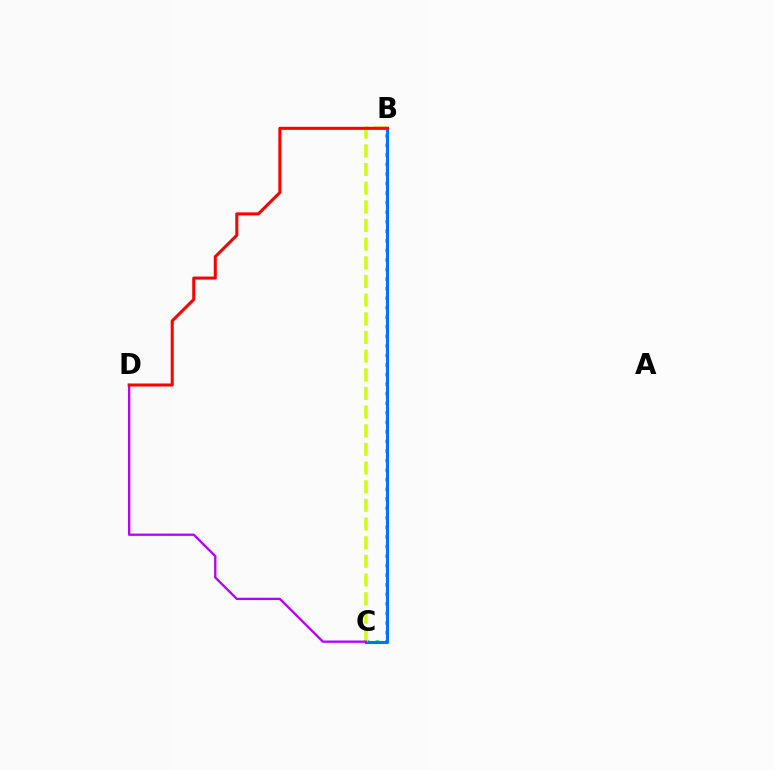{('B', 'C'): [{'color': '#00ff5c', 'line_style': 'dotted', 'thickness': 2.6}, {'color': '#0074ff', 'line_style': 'solid', 'thickness': 2.23}, {'color': '#d1ff00', 'line_style': 'dashed', 'thickness': 2.53}], ('C', 'D'): [{'color': '#b900ff', 'line_style': 'solid', 'thickness': 1.66}], ('B', 'D'): [{'color': '#ff0000', 'line_style': 'solid', 'thickness': 2.19}]}